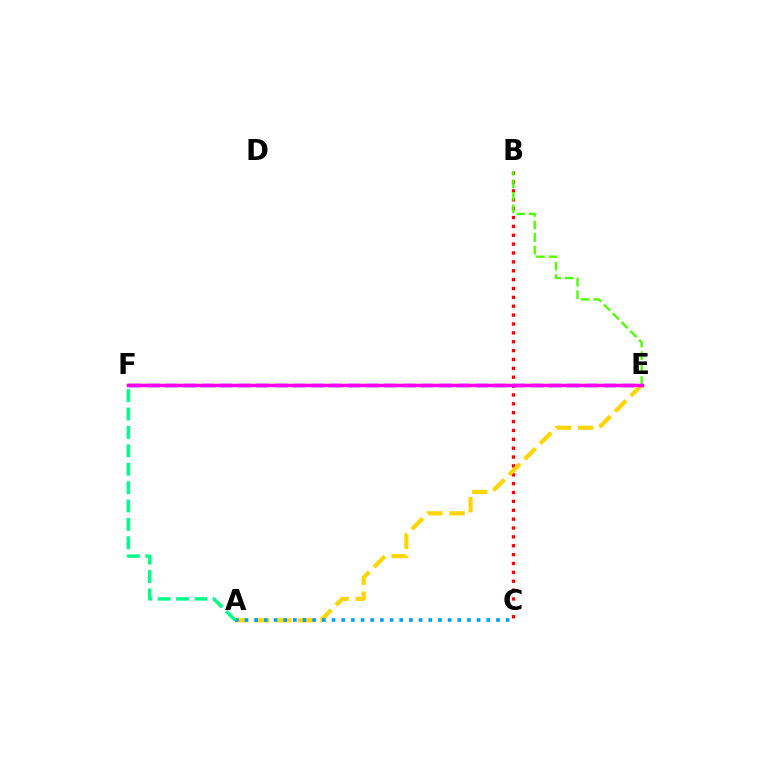{('B', 'C'): [{'color': '#ff0000', 'line_style': 'dotted', 'thickness': 2.41}], ('E', 'F'): [{'color': '#3700ff', 'line_style': 'dashed', 'thickness': 2.48}, {'color': '#ff00ed', 'line_style': 'solid', 'thickness': 2.5}], ('B', 'E'): [{'color': '#4fff00', 'line_style': 'dashed', 'thickness': 1.7}], ('A', 'E'): [{'color': '#ffd500', 'line_style': 'dashed', 'thickness': 3.0}], ('A', 'C'): [{'color': '#009eff', 'line_style': 'dotted', 'thickness': 2.63}], ('A', 'F'): [{'color': '#00ff86', 'line_style': 'dashed', 'thickness': 2.5}]}